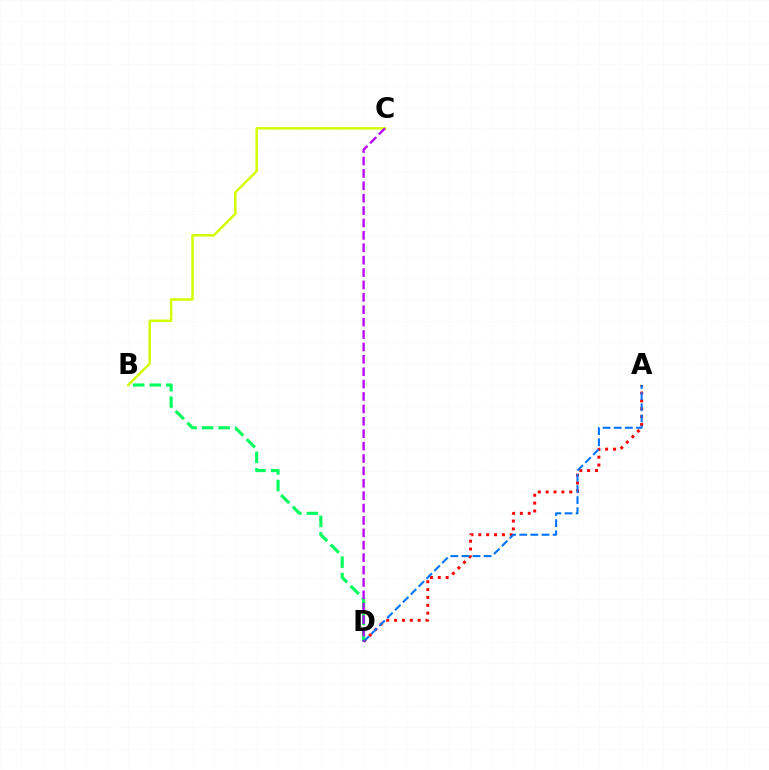{('A', 'D'): [{'color': '#ff0000', 'line_style': 'dotted', 'thickness': 2.14}, {'color': '#0074ff', 'line_style': 'dashed', 'thickness': 1.51}], ('B', 'D'): [{'color': '#00ff5c', 'line_style': 'dashed', 'thickness': 2.25}], ('B', 'C'): [{'color': '#d1ff00', 'line_style': 'solid', 'thickness': 1.79}], ('C', 'D'): [{'color': '#b900ff', 'line_style': 'dashed', 'thickness': 1.68}]}